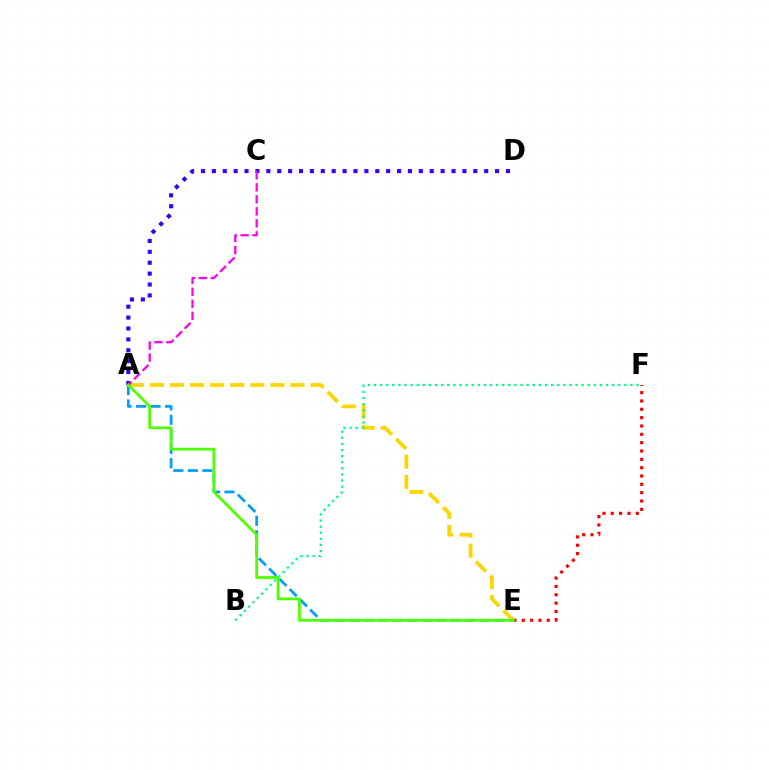{('A', 'E'): [{'color': '#ffd500', 'line_style': 'dashed', 'thickness': 2.73}, {'color': '#009eff', 'line_style': 'dashed', 'thickness': 1.97}, {'color': '#4fff00', 'line_style': 'solid', 'thickness': 1.99}], ('E', 'F'): [{'color': '#ff0000', 'line_style': 'dotted', 'thickness': 2.27}], ('B', 'F'): [{'color': '#00ff86', 'line_style': 'dotted', 'thickness': 1.66}], ('A', 'D'): [{'color': '#3700ff', 'line_style': 'dotted', 'thickness': 2.96}], ('A', 'C'): [{'color': '#ff00ed', 'line_style': 'dashed', 'thickness': 1.63}]}